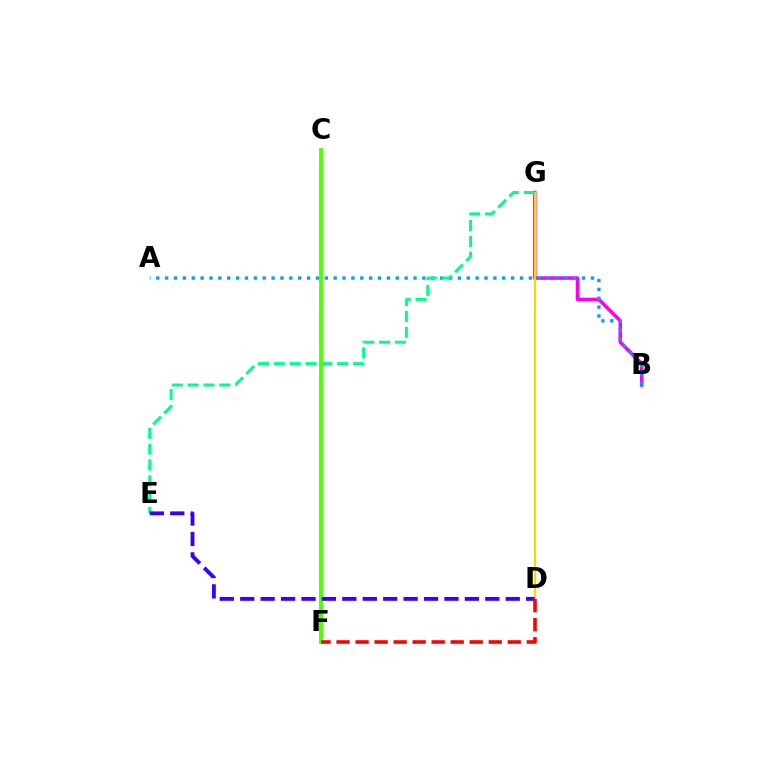{('B', 'G'): [{'color': '#ff00ed', 'line_style': 'solid', 'thickness': 2.56}], ('A', 'B'): [{'color': '#009eff', 'line_style': 'dotted', 'thickness': 2.41}], ('D', 'G'): [{'color': '#ffd500', 'line_style': 'solid', 'thickness': 1.62}], ('E', 'G'): [{'color': '#00ff86', 'line_style': 'dashed', 'thickness': 2.15}], ('C', 'F'): [{'color': '#4fff00', 'line_style': 'solid', 'thickness': 2.79}], ('D', 'E'): [{'color': '#3700ff', 'line_style': 'dashed', 'thickness': 2.77}], ('D', 'F'): [{'color': '#ff0000', 'line_style': 'dashed', 'thickness': 2.58}]}